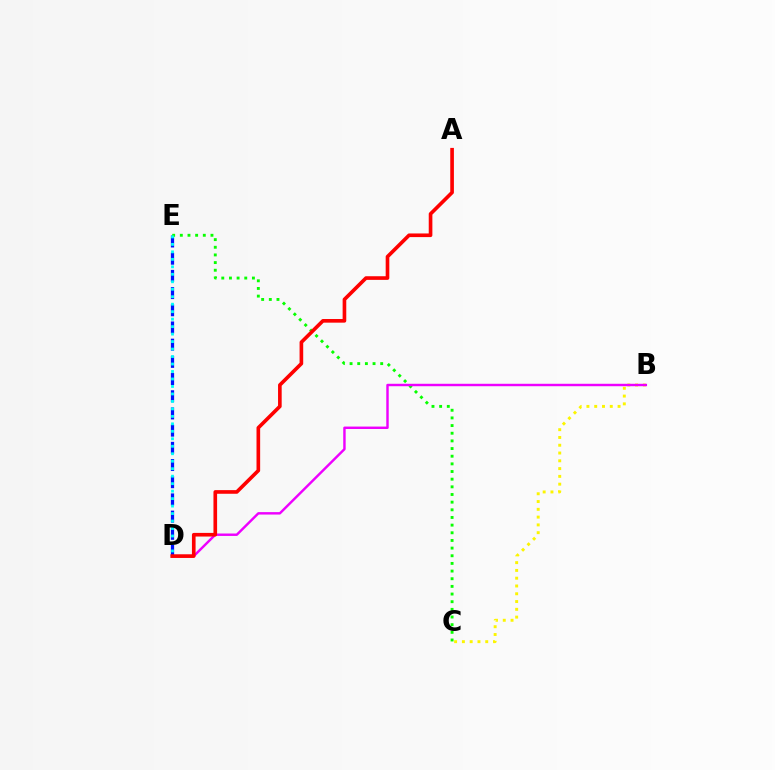{('D', 'E'): [{'color': '#0010ff', 'line_style': 'dashed', 'thickness': 2.34}, {'color': '#00fff6', 'line_style': 'dotted', 'thickness': 2.03}], ('B', 'C'): [{'color': '#fcf500', 'line_style': 'dotted', 'thickness': 2.11}], ('C', 'E'): [{'color': '#08ff00', 'line_style': 'dotted', 'thickness': 2.08}], ('B', 'D'): [{'color': '#ee00ff', 'line_style': 'solid', 'thickness': 1.75}], ('A', 'D'): [{'color': '#ff0000', 'line_style': 'solid', 'thickness': 2.62}]}